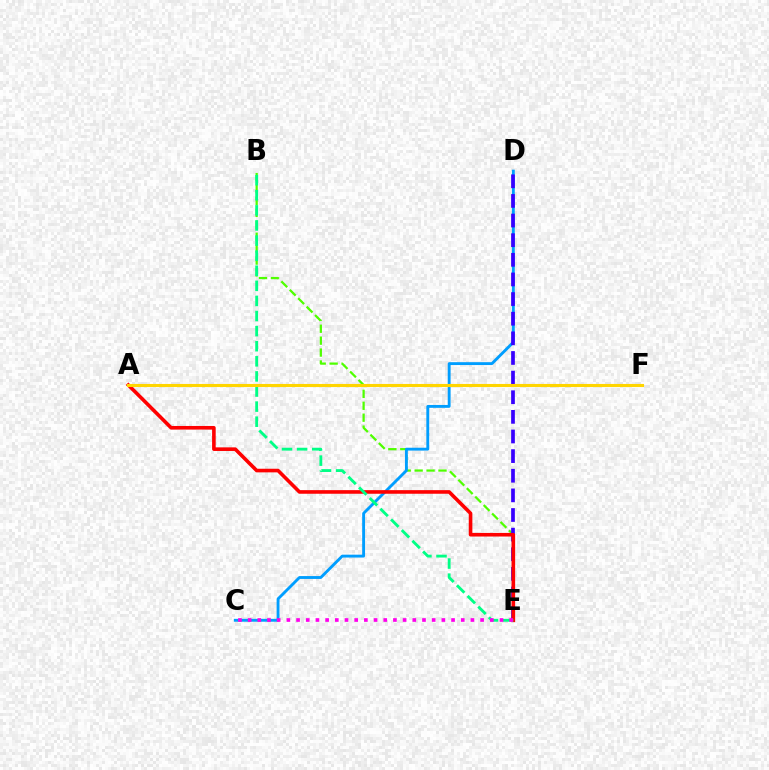{('B', 'E'): [{'color': '#4fff00', 'line_style': 'dashed', 'thickness': 1.62}, {'color': '#00ff86', 'line_style': 'dashed', 'thickness': 2.05}], ('C', 'D'): [{'color': '#009eff', 'line_style': 'solid', 'thickness': 2.06}], ('D', 'E'): [{'color': '#3700ff', 'line_style': 'dashed', 'thickness': 2.67}], ('A', 'E'): [{'color': '#ff0000', 'line_style': 'solid', 'thickness': 2.6}], ('C', 'E'): [{'color': '#ff00ed', 'line_style': 'dotted', 'thickness': 2.63}], ('A', 'F'): [{'color': '#ffd500', 'line_style': 'solid', 'thickness': 2.23}]}